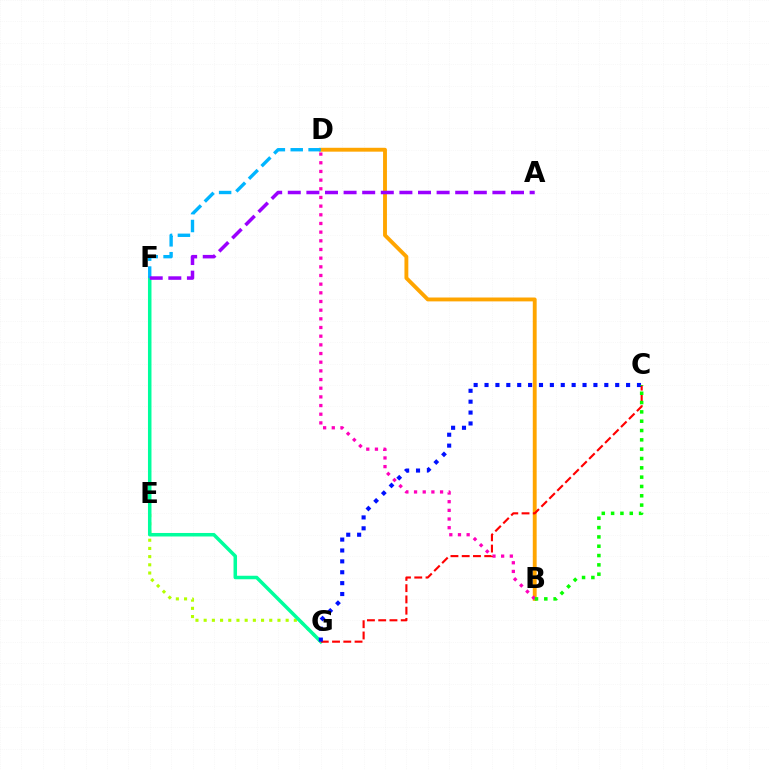{('E', 'G'): [{'color': '#b3ff00', 'line_style': 'dotted', 'thickness': 2.23}], ('F', 'G'): [{'color': '#00ff9d', 'line_style': 'solid', 'thickness': 2.53}], ('B', 'D'): [{'color': '#ffa500', 'line_style': 'solid', 'thickness': 2.79}, {'color': '#ff00bd', 'line_style': 'dotted', 'thickness': 2.36}], ('C', 'G'): [{'color': '#ff0000', 'line_style': 'dashed', 'thickness': 1.53}, {'color': '#0010ff', 'line_style': 'dotted', 'thickness': 2.96}], ('D', 'F'): [{'color': '#00b5ff', 'line_style': 'dashed', 'thickness': 2.43}], ('B', 'C'): [{'color': '#08ff00', 'line_style': 'dotted', 'thickness': 2.53}], ('A', 'F'): [{'color': '#9b00ff', 'line_style': 'dashed', 'thickness': 2.53}]}